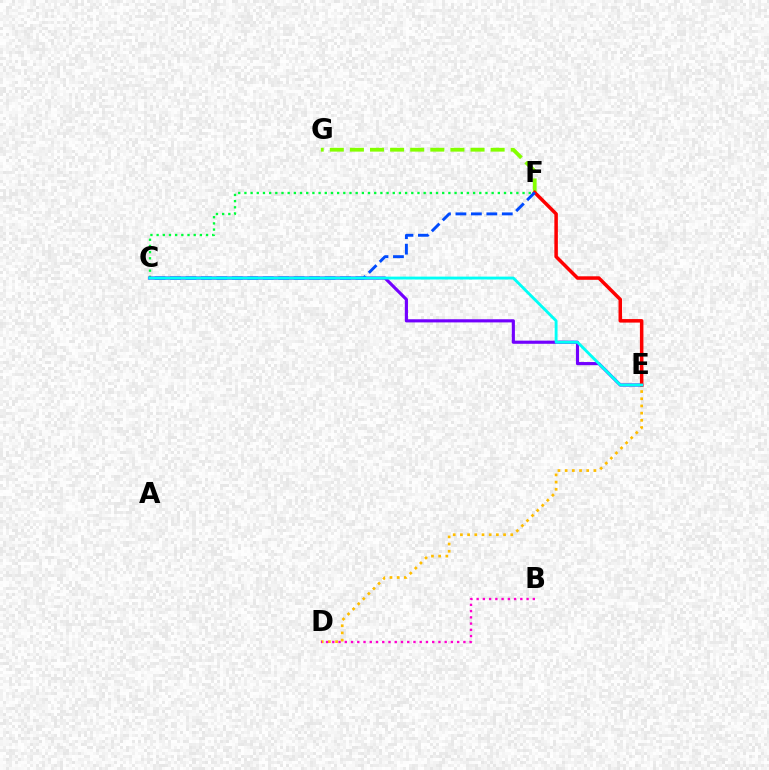{('C', 'F'): [{'color': '#00ff39', 'line_style': 'dotted', 'thickness': 1.68}, {'color': '#004bff', 'line_style': 'dashed', 'thickness': 2.1}], ('C', 'E'): [{'color': '#7200ff', 'line_style': 'solid', 'thickness': 2.26}, {'color': '#00fff6', 'line_style': 'solid', 'thickness': 2.06}], ('F', 'G'): [{'color': '#84ff00', 'line_style': 'dashed', 'thickness': 2.73}], ('E', 'F'): [{'color': '#ff0000', 'line_style': 'solid', 'thickness': 2.53}], ('D', 'E'): [{'color': '#ffbd00', 'line_style': 'dotted', 'thickness': 1.95}], ('B', 'D'): [{'color': '#ff00cf', 'line_style': 'dotted', 'thickness': 1.7}]}